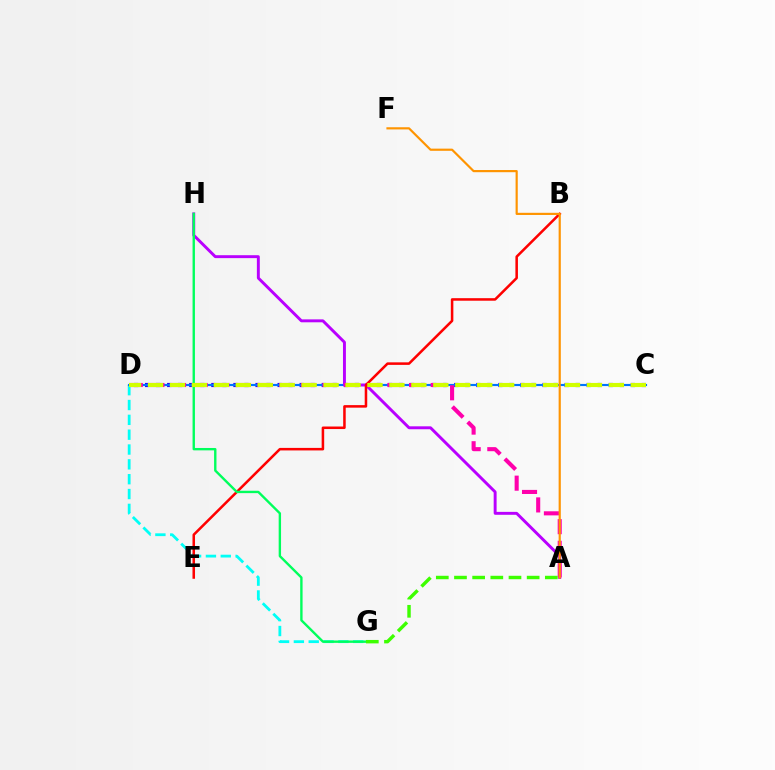{('D', 'G'): [{'color': '#00fff6', 'line_style': 'dashed', 'thickness': 2.02}], ('C', 'D'): [{'color': '#2500ff', 'line_style': 'dotted', 'thickness': 3.0}, {'color': '#0074ff', 'line_style': 'solid', 'thickness': 1.54}, {'color': '#d1ff00', 'line_style': 'dashed', 'thickness': 2.98}], ('A', 'H'): [{'color': '#b900ff', 'line_style': 'solid', 'thickness': 2.11}], ('A', 'D'): [{'color': '#ff00ac', 'line_style': 'dashed', 'thickness': 2.94}], ('B', 'E'): [{'color': '#ff0000', 'line_style': 'solid', 'thickness': 1.82}], ('G', 'H'): [{'color': '#00ff5c', 'line_style': 'solid', 'thickness': 1.71}], ('A', 'G'): [{'color': '#3dff00', 'line_style': 'dashed', 'thickness': 2.47}], ('A', 'F'): [{'color': '#ff9400', 'line_style': 'solid', 'thickness': 1.57}]}